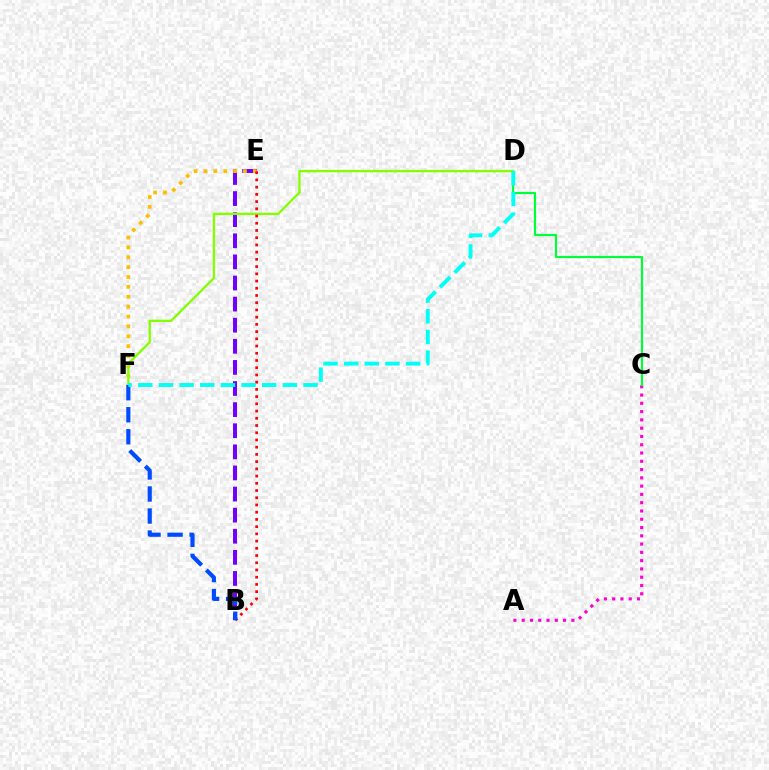{('A', 'C'): [{'color': '#ff00cf', 'line_style': 'dotted', 'thickness': 2.25}], ('B', 'E'): [{'color': '#7200ff', 'line_style': 'dashed', 'thickness': 2.87}, {'color': '#ff0000', 'line_style': 'dotted', 'thickness': 1.96}], ('E', 'F'): [{'color': '#ffbd00', 'line_style': 'dotted', 'thickness': 2.68}], ('C', 'D'): [{'color': '#00ff39', 'line_style': 'solid', 'thickness': 1.57}], ('D', 'F'): [{'color': '#84ff00', 'line_style': 'solid', 'thickness': 1.68}, {'color': '#00fff6', 'line_style': 'dashed', 'thickness': 2.81}], ('B', 'F'): [{'color': '#004bff', 'line_style': 'dashed', 'thickness': 2.99}]}